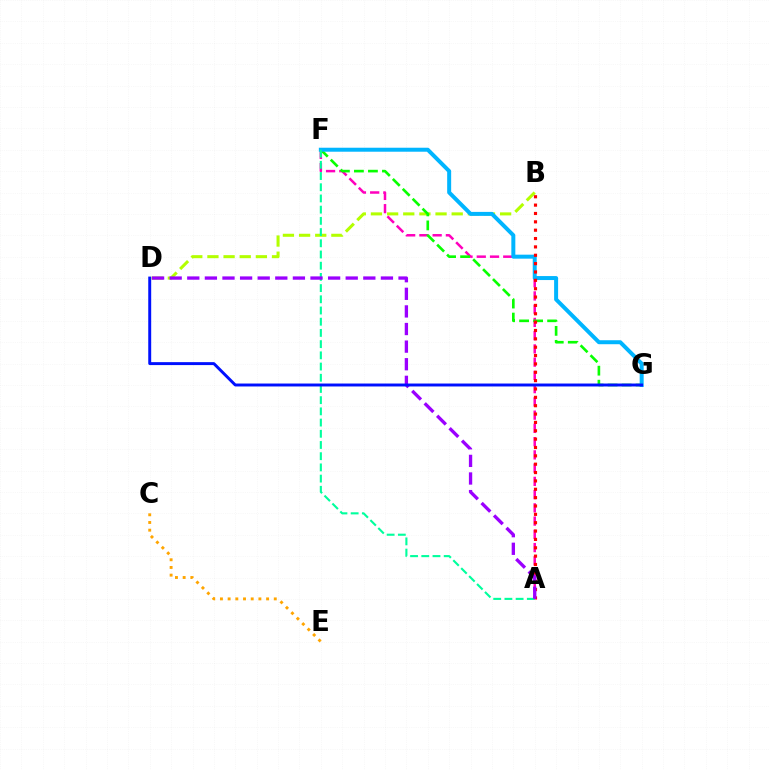{('B', 'D'): [{'color': '#b3ff00', 'line_style': 'dashed', 'thickness': 2.19}], ('A', 'F'): [{'color': '#ff00bd', 'line_style': 'dashed', 'thickness': 1.8}, {'color': '#00ff9d', 'line_style': 'dashed', 'thickness': 1.52}], ('C', 'E'): [{'color': '#ffa500', 'line_style': 'dotted', 'thickness': 2.09}], ('F', 'G'): [{'color': '#08ff00', 'line_style': 'dashed', 'thickness': 1.9}, {'color': '#00b5ff', 'line_style': 'solid', 'thickness': 2.87}], ('A', 'B'): [{'color': '#ff0000', 'line_style': 'dotted', 'thickness': 2.27}], ('A', 'D'): [{'color': '#9b00ff', 'line_style': 'dashed', 'thickness': 2.39}], ('D', 'G'): [{'color': '#0010ff', 'line_style': 'solid', 'thickness': 2.12}]}